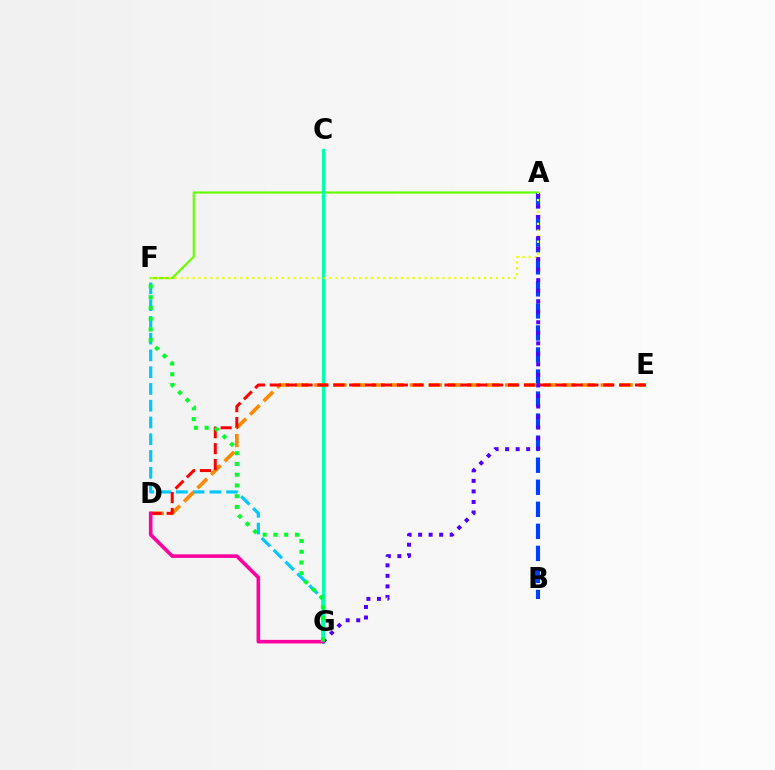{('A', 'F'): [{'color': '#66ff00', 'line_style': 'solid', 'thickness': 1.57}, {'color': '#eeff00', 'line_style': 'dotted', 'thickness': 1.62}], ('C', 'G'): [{'color': '#d600ff', 'line_style': 'dotted', 'thickness': 2.01}, {'color': '#00ffaf', 'line_style': 'solid', 'thickness': 2.36}], ('F', 'G'): [{'color': '#00c7ff', 'line_style': 'dashed', 'thickness': 2.28}, {'color': '#00ff27', 'line_style': 'dotted', 'thickness': 2.92}], ('A', 'B'): [{'color': '#003fff', 'line_style': 'dashed', 'thickness': 2.99}], ('D', 'E'): [{'color': '#ff8800', 'line_style': 'dashed', 'thickness': 2.59}, {'color': '#ff0000', 'line_style': 'dashed', 'thickness': 2.16}], ('A', 'G'): [{'color': '#4f00ff', 'line_style': 'dotted', 'thickness': 2.86}], ('D', 'G'): [{'color': '#ff00a0', 'line_style': 'solid', 'thickness': 2.59}]}